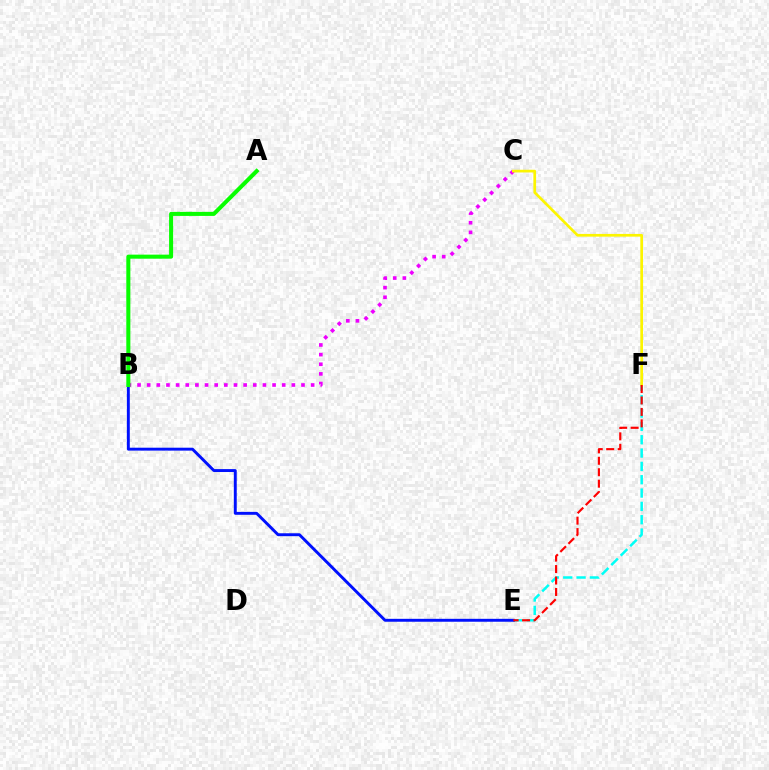{('B', 'C'): [{'color': '#ee00ff', 'line_style': 'dotted', 'thickness': 2.62}], ('E', 'F'): [{'color': '#00fff6', 'line_style': 'dashed', 'thickness': 1.81}, {'color': '#ff0000', 'line_style': 'dashed', 'thickness': 1.56}], ('B', 'E'): [{'color': '#0010ff', 'line_style': 'solid', 'thickness': 2.1}], ('C', 'F'): [{'color': '#fcf500', 'line_style': 'solid', 'thickness': 1.95}], ('A', 'B'): [{'color': '#08ff00', 'line_style': 'solid', 'thickness': 2.92}]}